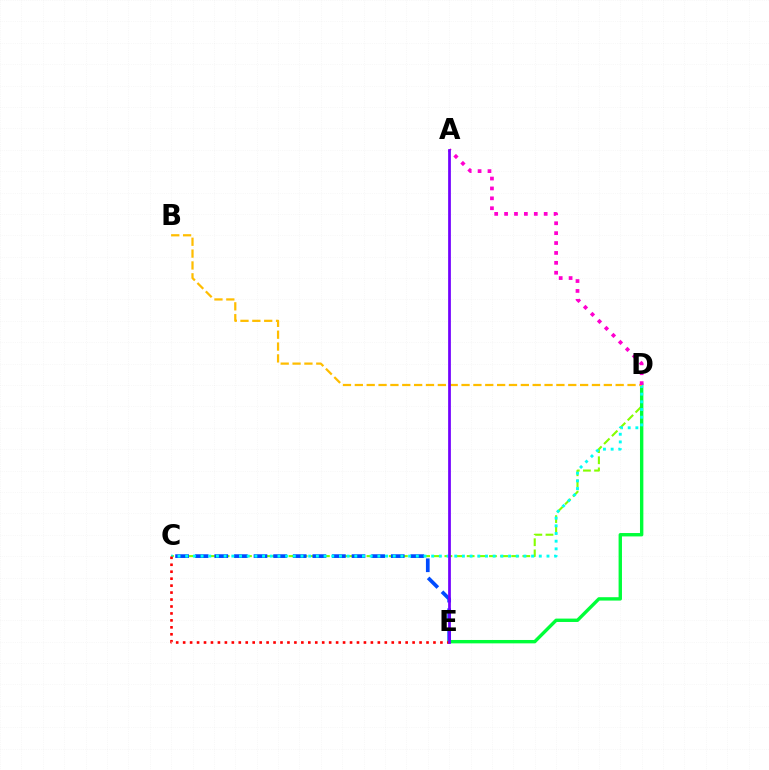{('C', 'D'): [{'color': '#84ff00', 'line_style': 'dashed', 'thickness': 1.51}, {'color': '#00fff6', 'line_style': 'dotted', 'thickness': 2.09}], ('C', 'E'): [{'color': '#004bff', 'line_style': 'dashed', 'thickness': 2.66}, {'color': '#ff0000', 'line_style': 'dotted', 'thickness': 1.89}], ('D', 'E'): [{'color': '#00ff39', 'line_style': 'solid', 'thickness': 2.43}], ('B', 'D'): [{'color': '#ffbd00', 'line_style': 'dashed', 'thickness': 1.61}], ('A', 'D'): [{'color': '#ff00cf', 'line_style': 'dotted', 'thickness': 2.69}], ('A', 'E'): [{'color': '#7200ff', 'line_style': 'solid', 'thickness': 1.97}]}